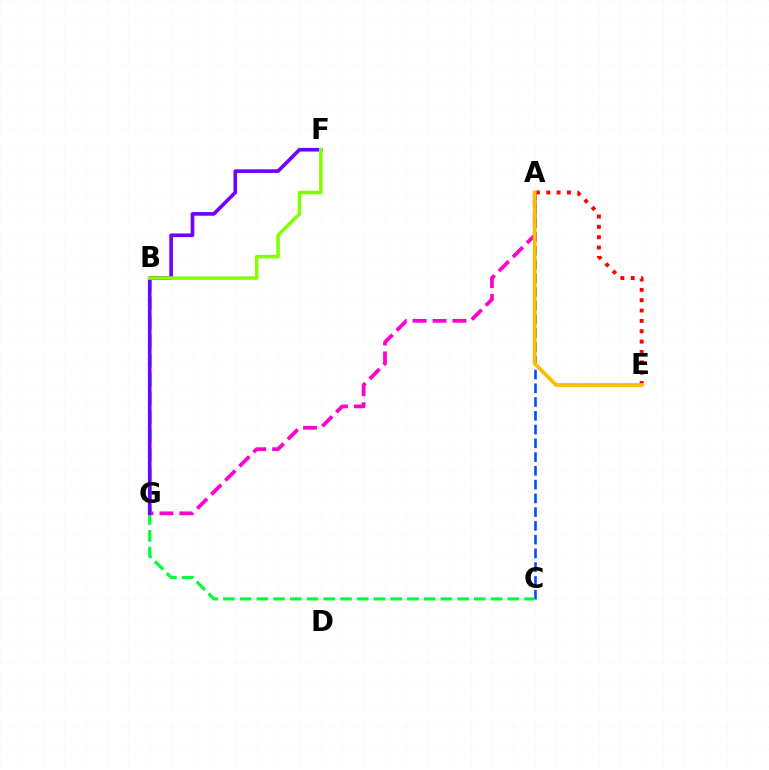{('A', 'G'): [{'color': '#ff00cf', 'line_style': 'dashed', 'thickness': 2.7}], ('A', 'C'): [{'color': '#004bff', 'line_style': 'dashed', 'thickness': 1.87}], ('B', 'G'): [{'color': '#00fff6', 'line_style': 'dashed', 'thickness': 2.57}], ('C', 'G'): [{'color': '#00ff39', 'line_style': 'dashed', 'thickness': 2.27}], ('F', 'G'): [{'color': '#7200ff', 'line_style': 'solid', 'thickness': 2.62}], ('B', 'F'): [{'color': '#84ff00', 'line_style': 'solid', 'thickness': 2.53}], ('A', 'E'): [{'color': '#ff0000', 'line_style': 'dotted', 'thickness': 2.81}, {'color': '#ffbd00', 'line_style': 'solid', 'thickness': 2.72}]}